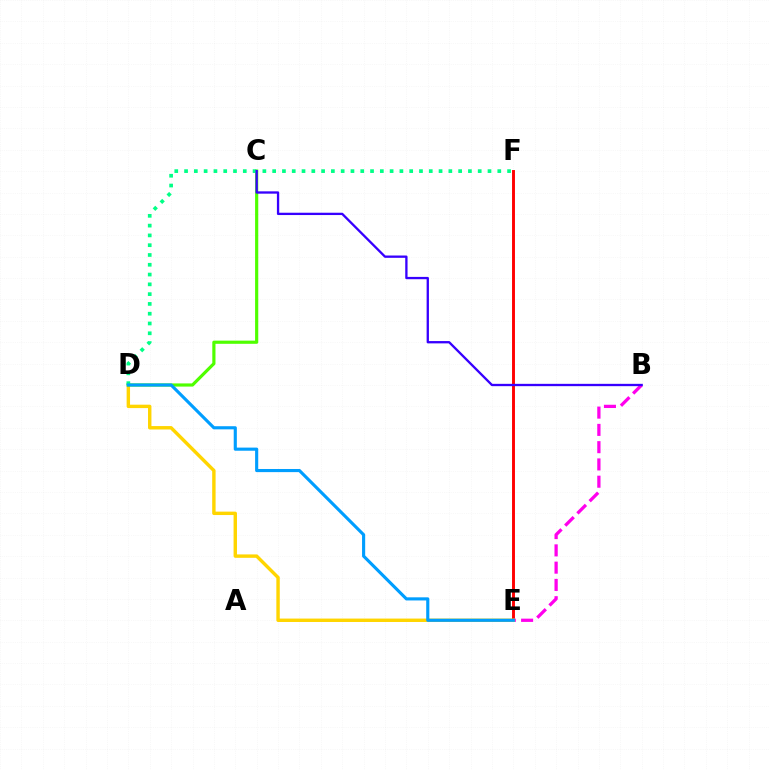{('E', 'F'): [{'color': '#ff0000', 'line_style': 'solid', 'thickness': 2.1}], ('B', 'E'): [{'color': '#ff00ed', 'line_style': 'dashed', 'thickness': 2.35}], ('D', 'E'): [{'color': '#ffd500', 'line_style': 'solid', 'thickness': 2.46}, {'color': '#009eff', 'line_style': 'solid', 'thickness': 2.25}], ('C', 'D'): [{'color': '#4fff00', 'line_style': 'solid', 'thickness': 2.28}], ('D', 'F'): [{'color': '#00ff86', 'line_style': 'dotted', 'thickness': 2.66}], ('B', 'C'): [{'color': '#3700ff', 'line_style': 'solid', 'thickness': 1.67}]}